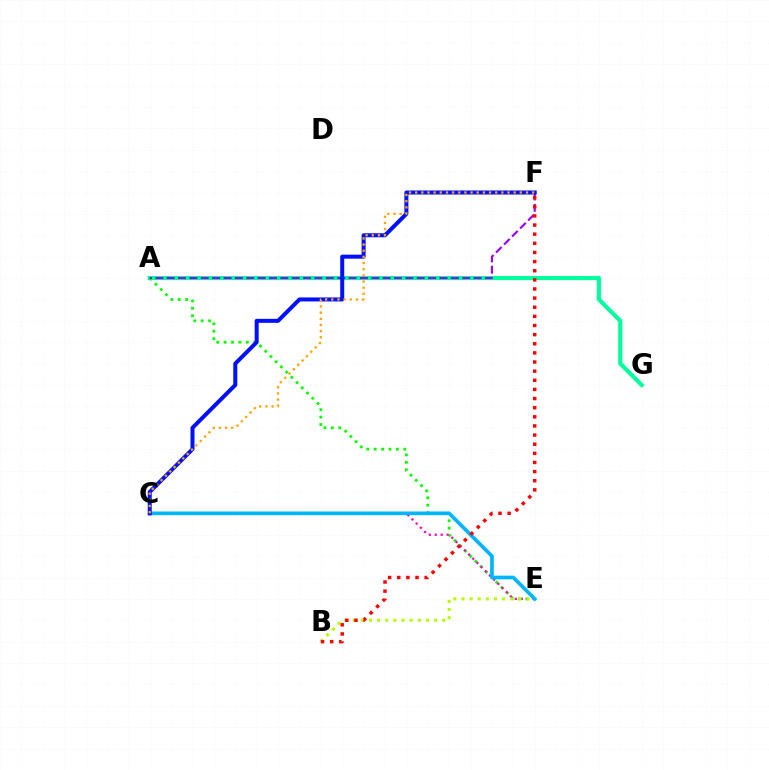{('A', 'G'): [{'color': '#00ff9d', 'line_style': 'solid', 'thickness': 2.97}], ('A', 'E'): [{'color': '#08ff00', 'line_style': 'dotted', 'thickness': 2.01}], ('C', 'E'): [{'color': '#ff00bd', 'line_style': 'dotted', 'thickness': 1.61}, {'color': '#00b5ff', 'line_style': 'solid', 'thickness': 2.65}], ('A', 'F'): [{'color': '#9b00ff', 'line_style': 'dashed', 'thickness': 1.54}], ('B', 'E'): [{'color': '#b3ff00', 'line_style': 'dotted', 'thickness': 2.21}], ('C', 'F'): [{'color': '#0010ff', 'line_style': 'solid', 'thickness': 2.88}, {'color': '#ffa500', 'line_style': 'dotted', 'thickness': 1.67}], ('B', 'F'): [{'color': '#ff0000', 'line_style': 'dotted', 'thickness': 2.48}]}